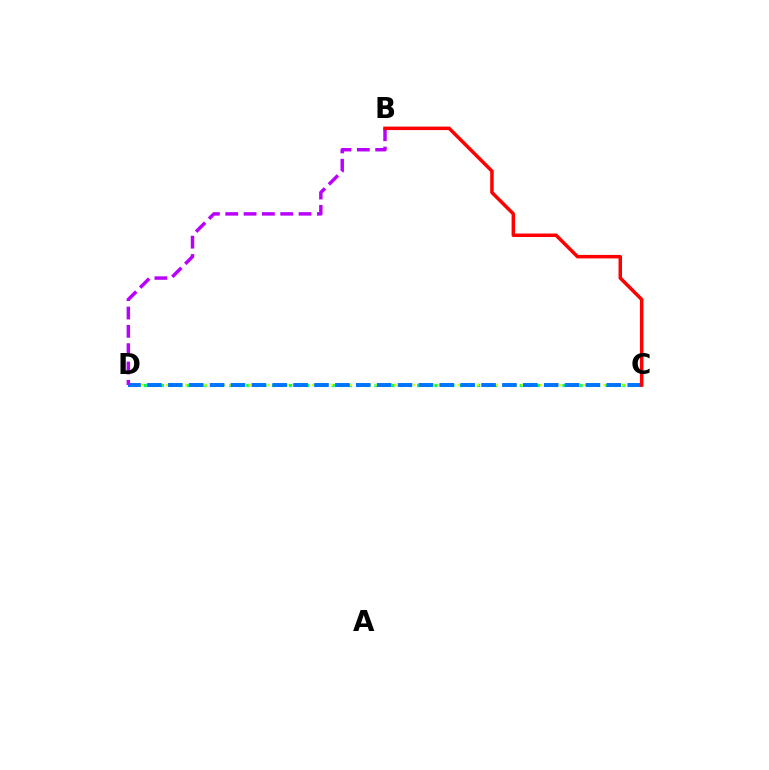{('C', 'D'): [{'color': '#00ff5c', 'line_style': 'dotted', 'thickness': 2.32}, {'color': '#d1ff00', 'line_style': 'dotted', 'thickness': 1.72}, {'color': '#0074ff', 'line_style': 'dashed', 'thickness': 2.84}], ('B', 'D'): [{'color': '#b900ff', 'line_style': 'dashed', 'thickness': 2.49}], ('B', 'C'): [{'color': '#ff0000', 'line_style': 'solid', 'thickness': 2.51}]}